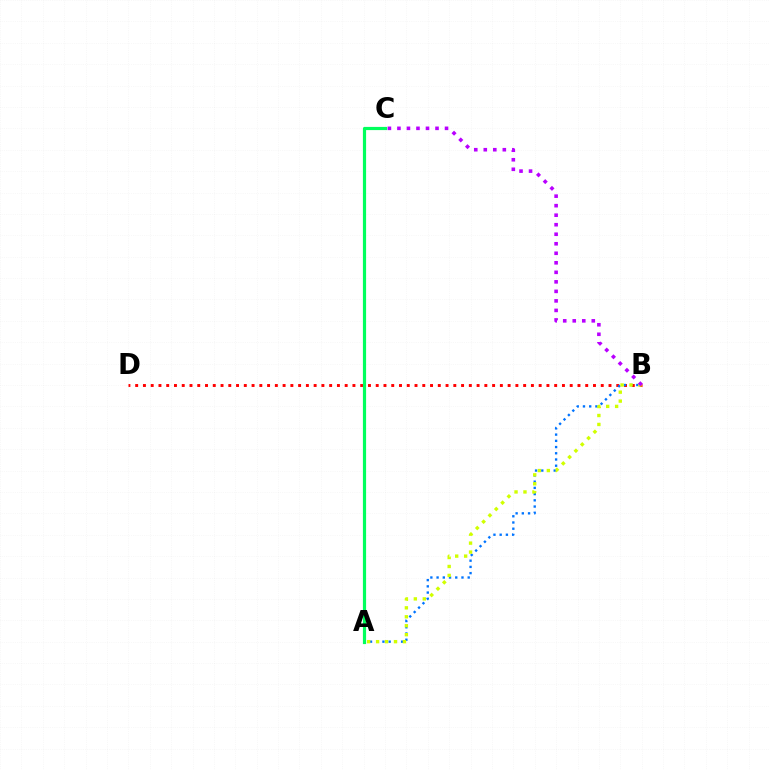{('B', 'D'): [{'color': '#ff0000', 'line_style': 'dotted', 'thickness': 2.11}], ('A', 'B'): [{'color': '#0074ff', 'line_style': 'dotted', 'thickness': 1.69}, {'color': '#d1ff00', 'line_style': 'dotted', 'thickness': 2.43}], ('A', 'C'): [{'color': '#00ff5c', 'line_style': 'solid', 'thickness': 2.3}], ('B', 'C'): [{'color': '#b900ff', 'line_style': 'dotted', 'thickness': 2.59}]}